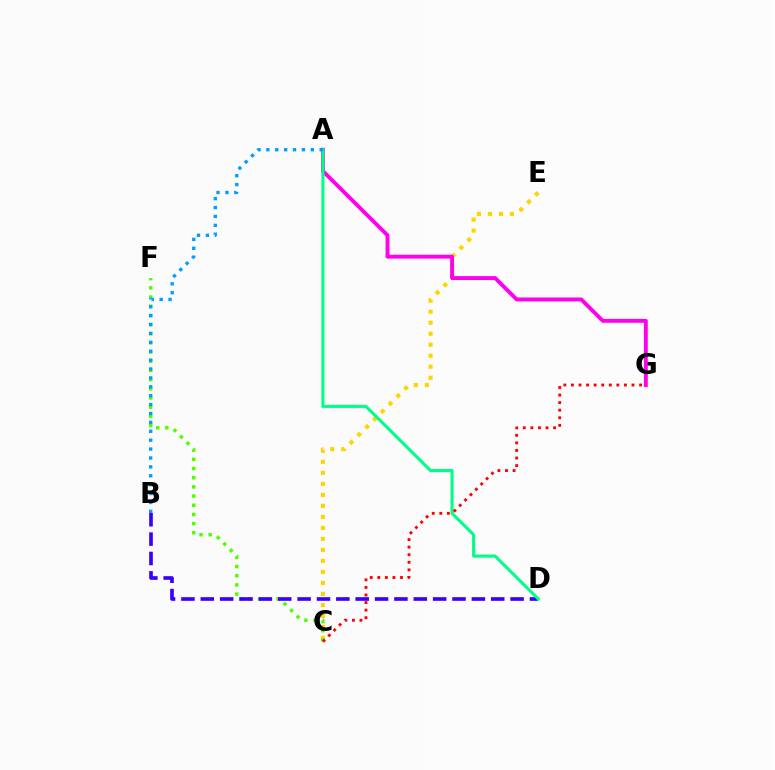{('C', 'E'): [{'color': '#ffd500', 'line_style': 'dotted', 'thickness': 2.99}], ('C', 'F'): [{'color': '#4fff00', 'line_style': 'dotted', 'thickness': 2.49}], ('B', 'D'): [{'color': '#3700ff', 'line_style': 'dashed', 'thickness': 2.63}], ('A', 'G'): [{'color': '#ff00ed', 'line_style': 'solid', 'thickness': 2.8}], ('A', 'D'): [{'color': '#00ff86', 'line_style': 'solid', 'thickness': 2.23}], ('C', 'G'): [{'color': '#ff0000', 'line_style': 'dotted', 'thickness': 2.06}], ('A', 'B'): [{'color': '#009eff', 'line_style': 'dotted', 'thickness': 2.42}]}